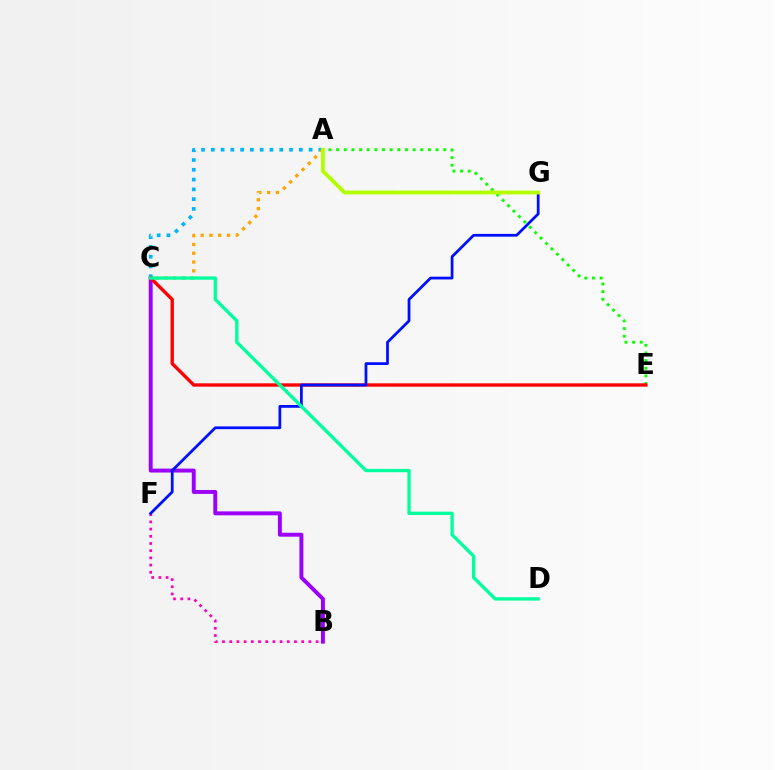{('B', 'C'): [{'color': '#9b00ff', 'line_style': 'solid', 'thickness': 2.83}], ('A', 'C'): [{'color': '#00b5ff', 'line_style': 'dotted', 'thickness': 2.66}, {'color': '#ffa500', 'line_style': 'dotted', 'thickness': 2.39}], ('A', 'E'): [{'color': '#08ff00', 'line_style': 'dotted', 'thickness': 2.08}], ('B', 'F'): [{'color': '#ff00bd', 'line_style': 'dotted', 'thickness': 1.96}], ('C', 'E'): [{'color': '#ff0000', 'line_style': 'solid', 'thickness': 2.42}], ('F', 'G'): [{'color': '#0010ff', 'line_style': 'solid', 'thickness': 1.99}], ('C', 'D'): [{'color': '#00ff9d', 'line_style': 'solid', 'thickness': 2.39}], ('A', 'G'): [{'color': '#b3ff00', 'line_style': 'solid', 'thickness': 2.79}]}